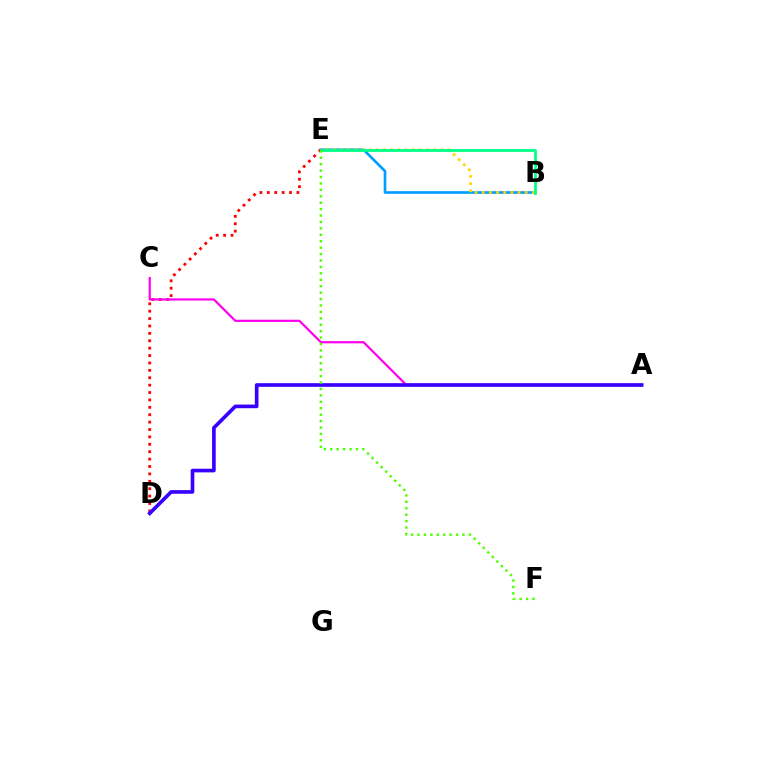{('B', 'E'): [{'color': '#009eff', 'line_style': 'solid', 'thickness': 1.91}, {'color': '#ffd500', 'line_style': 'dotted', 'thickness': 1.95}, {'color': '#00ff86', 'line_style': 'solid', 'thickness': 2.0}], ('D', 'E'): [{'color': '#ff0000', 'line_style': 'dotted', 'thickness': 2.01}], ('A', 'C'): [{'color': '#ff00ed', 'line_style': 'solid', 'thickness': 1.59}], ('A', 'D'): [{'color': '#3700ff', 'line_style': 'solid', 'thickness': 2.63}], ('E', 'F'): [{'color': '#4fff00', 'line_style': 'dotted', 'thickness': 1.74}]}